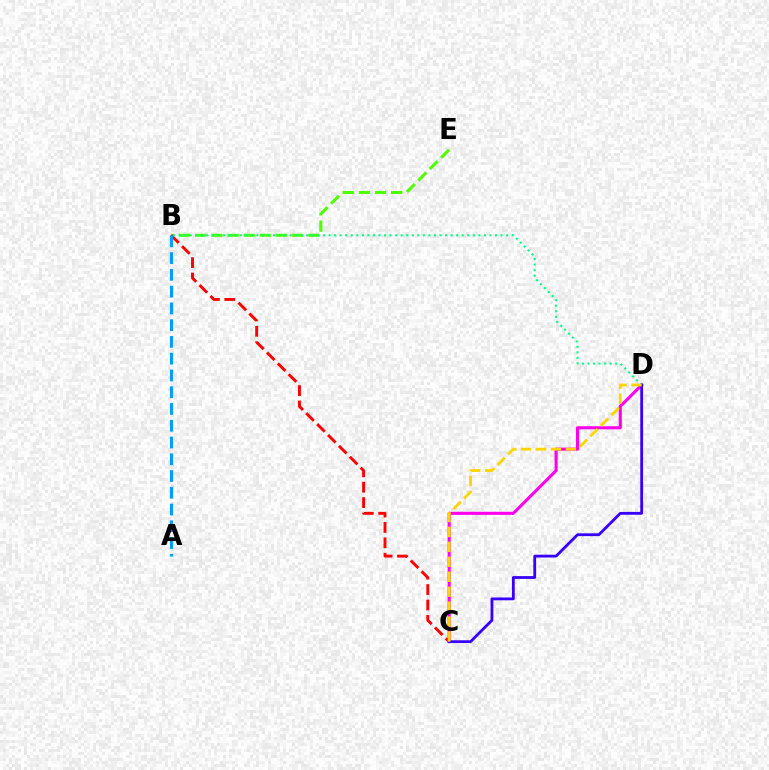{('B', 'E'): [{'color': '#4fff00', 'line_style': 'dashed', 'thickness': 2.19}], ('B', 'C'): [{'color': '#ff0000', 'line_style': 'dashed', 'thickness': 2.09}], ('C', 'D'): [{'color': '#ff00ed', 'line_style': 'solid', 'thickness': 2.22}, {'color': '#3700ff', 'line_style': 'solid', 'thickness': 2.02}, {'color': '#ffd500', 'line_style': 'dashed', 'thickness': 2.03}], ('A', 'B'): [{'color': '#009eff', 'line_style': 'dashed', 'thickness': 2.28}], ('B', 'D'): [{'color': '#00ff86', 'line_style': 'dotted', 'thickness': 1.51}]}